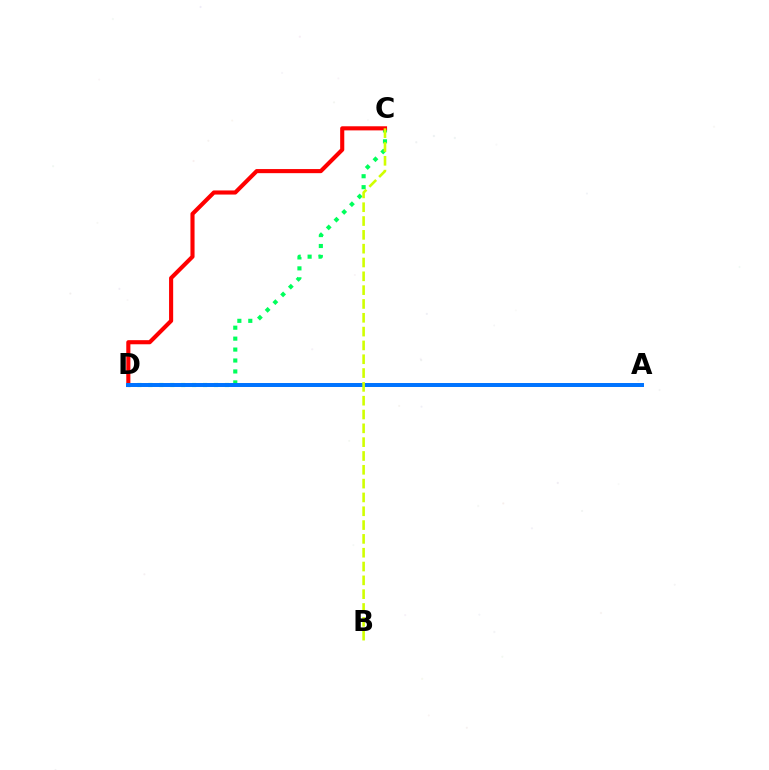{('C', 'D'): [{'color': '#00ff5c', 'line_style': 'dotted', 'thickness': 2.97}, {'color': '#ff0000', 'line_style': 'solid', 'thickness': 2.96}], ('A', 'D'): [{'color': '#b900ff', 'line_style': 'solid', 'thickness': 1.72}, {'color': '#0074ff', 'line_style': 'solid', 'thickness': 2.86}], ('B', 'C'): [{'color': '#d1ff00', 'line_style': 'dashed', 'thickness': 1.88}]}